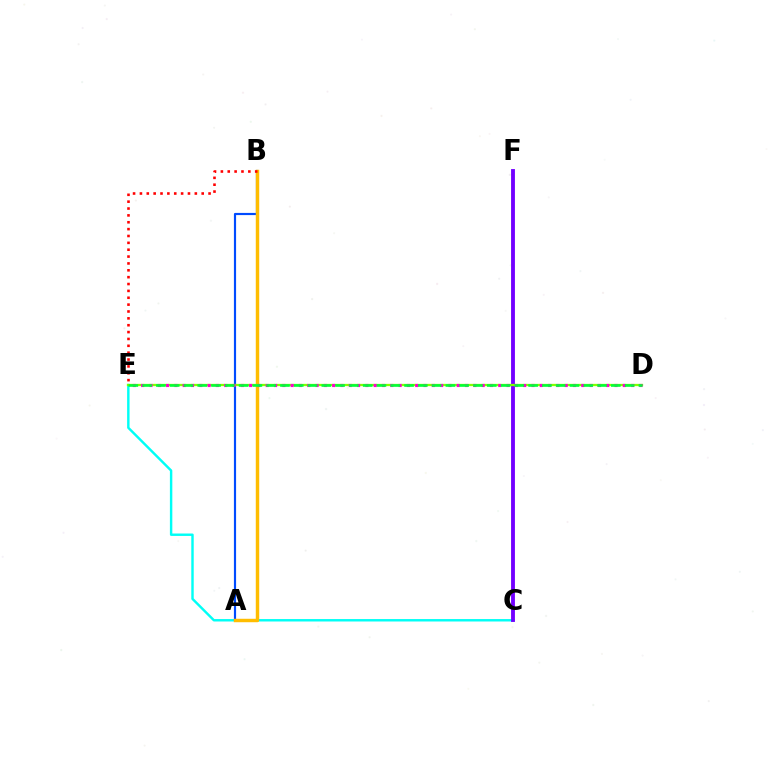{('C', 'E'): [{'color': '#00fff6', 'line_style': 'solid', 'thickness': 1.75}], ('C', 'F'): [{'color': '#7200ff', 'line_style': 'solid', 'thickness': 2.77}], ('A', 'B'): [{'color': '#004bff', 'line_style': 'solid', 'thickness': 1.56}, {'color': '#ffbd00', 'line_style': 'solid', 'thickness': 2.48}], ('B', 'E'): [{'color': '#ff0000', 'line_style': 'dotted', 'thickness': 1.86}], ('D', 'E'): [{'color': '#84ff00', 'line_style': 'solid', 'thickness': 1.64}, {'color': '#ff00cf', 'line_style': 'dotted', 'thickness': 2.26}, {'color': '#00ff39', 'line_style': 'dashed', 'thickness': 1.87}]}